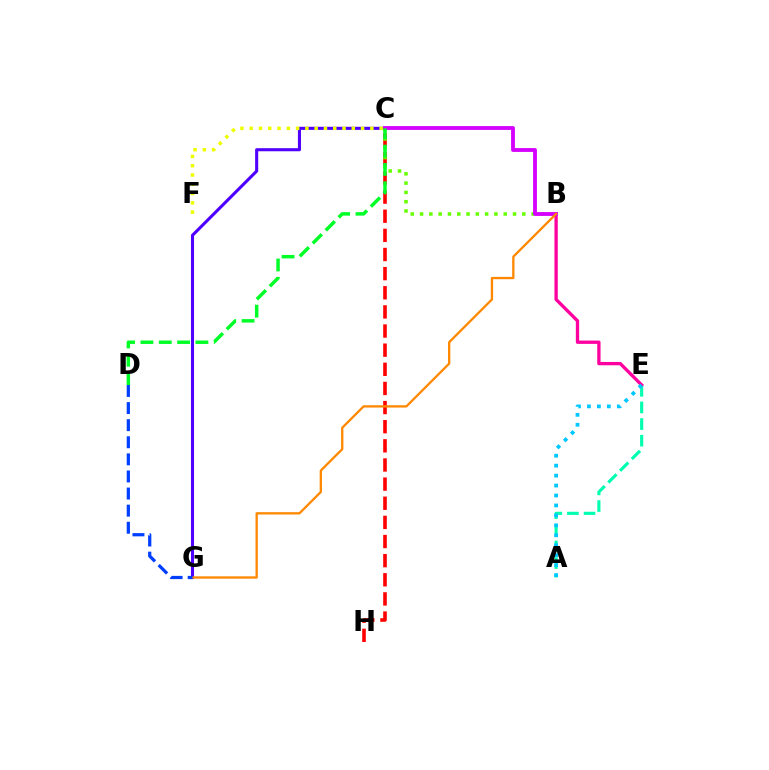{('C', 'G'): [{'color': '#4f00ff', 'line_style': 'solid', 'thickness': 2.22}], ('A', 'E'): [{'color': '#00ffaf', 'line_style': 'dashed', 'thickness': 2.26}, {'color': '#00c7ff', 'line_style': 'dotted', 'thickness': 2.7}], ('C', 'H'): [{'color': '#ff0000', 'line_style': 'dashed', 'thickness': 2.6}], ('B', 'E'): [{'color': '#ff00a0', 'line_style': 'solid', 'thickness': 2.39}], ('B', 'C'): [{'color': '#66ff00', 'line_style': 'dotted', 'thickness': 2.53}, {'color': '#d600ff', 'line_style': 'solid', 'thickness': 2.76}], ('B', 'G'): [{'color': '#ff8800', 'line_style': 'solid', 'thickness': 1.66}], ('C', 'F'): [{'color': '#eeff00', 'line_style': 'dotted', 'thickness': 2.52}], ('D', 'G'): [{'color': '#003fff', 'line_style': 'dashed', 'thickness': 2.32}], ('C', 'D'): [{'color': '#00ff27', 'line_style': 'dashed', 'thickness': 2.49}]}